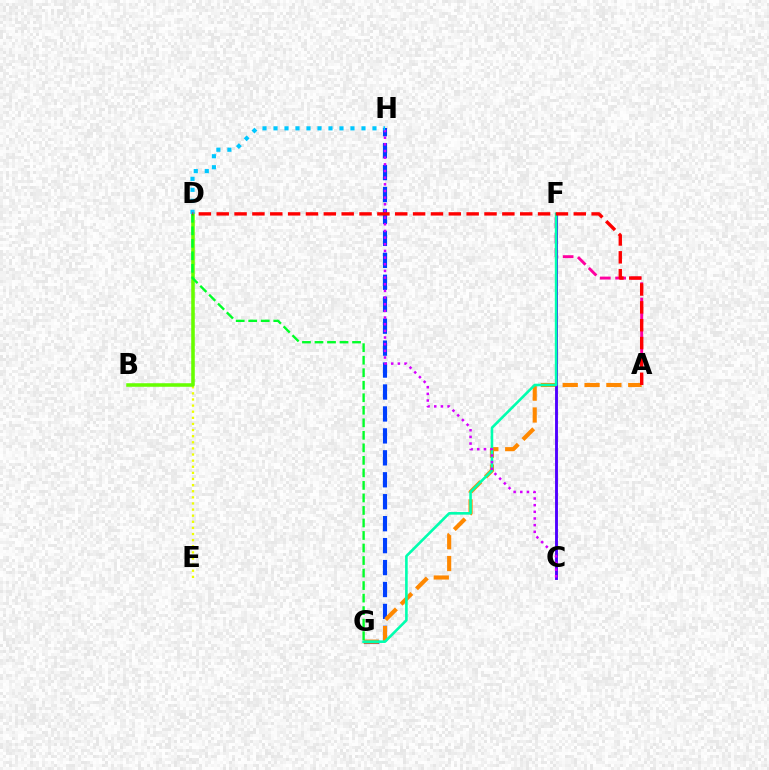{('A', 'F'): [{'color': '#ff00a0', 'line_style': 'dashed', 'thickness': 2.08}], ('D', 'E'): [{'color': '#eeff00', 'line_style': 'dotted', 'thickness': 1.66}], ('G', 'H'): [{'color': '#003fff', 'line_style': 'dashed', 'thickness': 2.98}], ('B', 'D'): [{'color': '#66ff00', 'line_style': 'solid', 'thickness': 2.55}], ('A', 'G'): [{'color': '#ff8800', 'line_style': 'dashed', 'thickness': 2.97}], ('C', 'F'): [{'color': '#4f00ff', 'line_style': 'solid', 'thickness': 2.08}], ('F', 'G'): [{'color': '#00ffaf', 'line_style': 'solid', 'thickness': 1.88}], ('C', 'H'): [{'color': '#d600ff', 'line_style': 'dotted', 'thickness': 1.81}], ('D', 'G'): [{'color': '#00ff27', 'line_style': 'dashed', 'thickness': 1.7}], ('D', 'H'): [{'color': '#00c7ff', 'line_style': 'dotted', 'thickness': 2.99}], ('A', 'D'): [{'color': '#ff0000', 'line_style': 'dashed', 'thickness': 2.43}]}